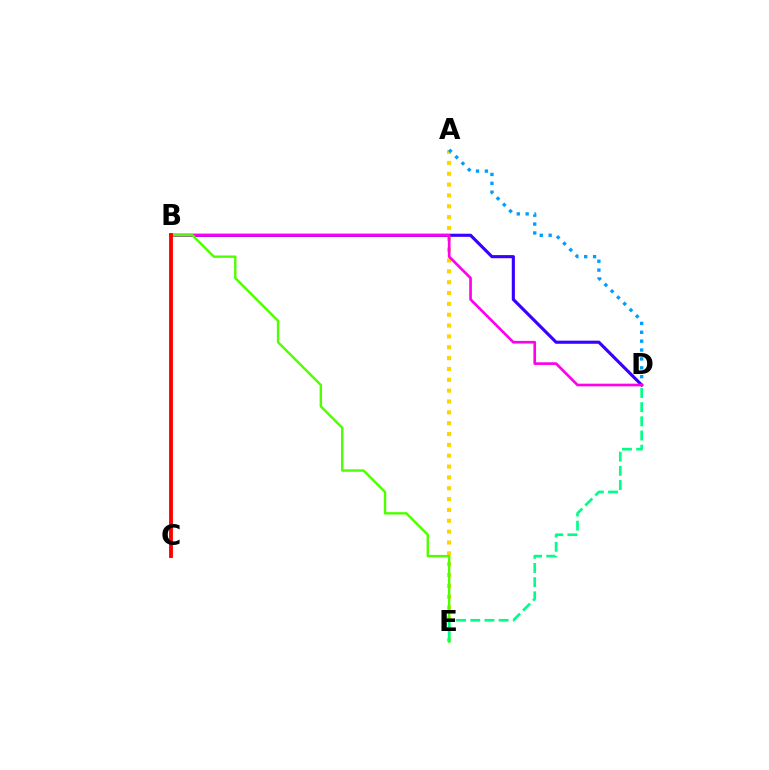{('B', 'D'): [{'color': '#3700ff', 'line_style': 'solid', 'thickness': 2.24}, {'color': '#ff00ed', 'line_style': 'solid', 'thickness': 1.93}], ('A', 'E'): [{'color': '#ffd500', 'line_style': 'dotted', 'thickness': 2.95}], ('A', 'D'): [{'color': '#009eff', 'line_style': 'dotted', 'thickness': 2.41}], ('B', 'E'): [{'color': '#4fff00', 'line_style': 'solid', 'thickness': 1.73}], ('D', 'E'): [{'color': '#00ff86', 'line_style': 'dashed', 'thickness': 1.93}], ('B', 'C'): [{'color': '#ff0000', 'line_style': 'solid', 'thickness': 2.78}]}